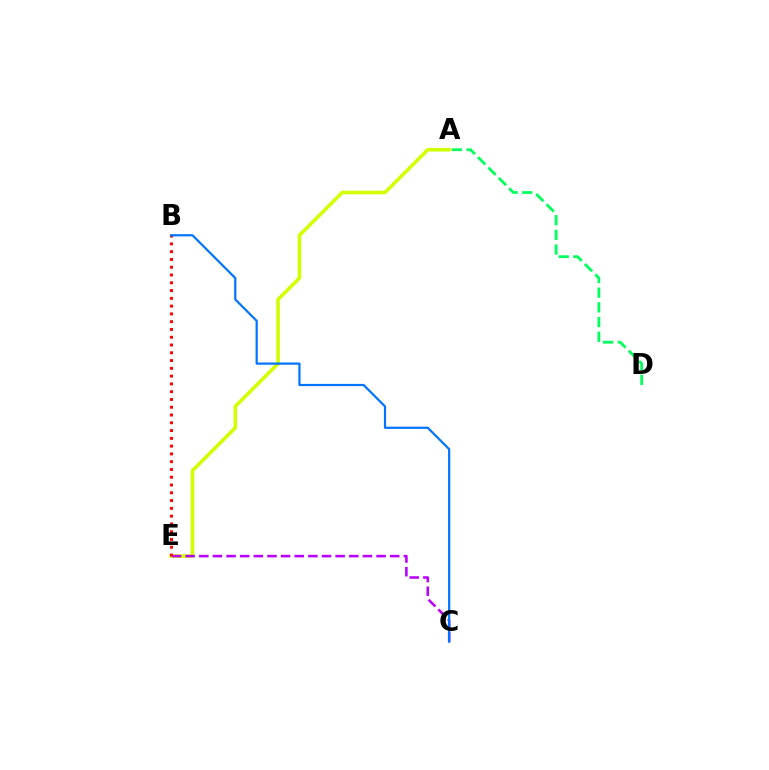{('A', 'D'): [{'color': '#00ff5c', 'line_style': 'dashed', 'thickness': 1.99}], ('A', 'E'): [{'color': '#d1ff00', 'line_style': 'solid', 'thickness': 2.58}], ('C', 'E'): [{'color': '#b900ff', 'line_style': 'dashed', 'thickness': 1.85}], ('B', 'E'): [{'color': '#ff0000', 'line_style': 'dotted', 'thickness': 2.11}], ('B', 'C'): [{'color': '#0074ff', 'line_style': 'solid', 'thickness': 1.59}]}